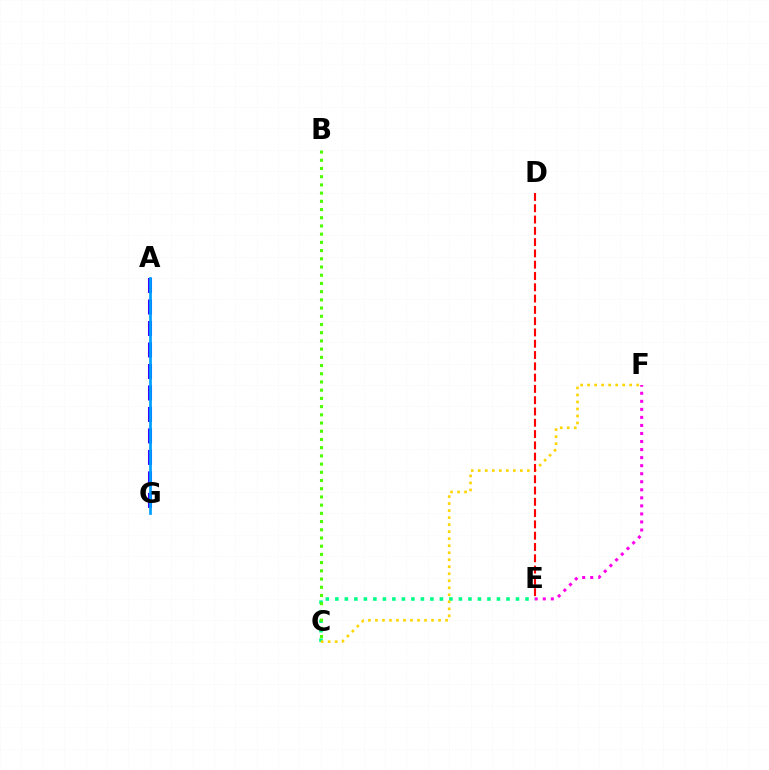{('C', 'E'): [{'color': '#00ff86', 'line_style': 'dotted', 'thickness': 2.58}], ('E', 'F'): [{'color': '#ff00ed', 'line_style': 'dotted', 'thickness': 2.19}], ('C', 'F'): [{'color': '#ffd500', 'line_style': 'dotted', 'thickness': 1.91}], ('A', 'G'): [{'color': '#3700ff', 'line_style': 'dashed', 'thickness': 2.92}, {'color': '#009eff', 'line_style': 'solid', 'thickness': 1.96}], ('D', 'E'): [{'color': '#ff0000', 'line_style': 'dashed', 'thickness': 1.53}], ('B', 'C'): [{'color': '#4fff00', 'line_style': 'dotted', 'thickness': 2.23}]}